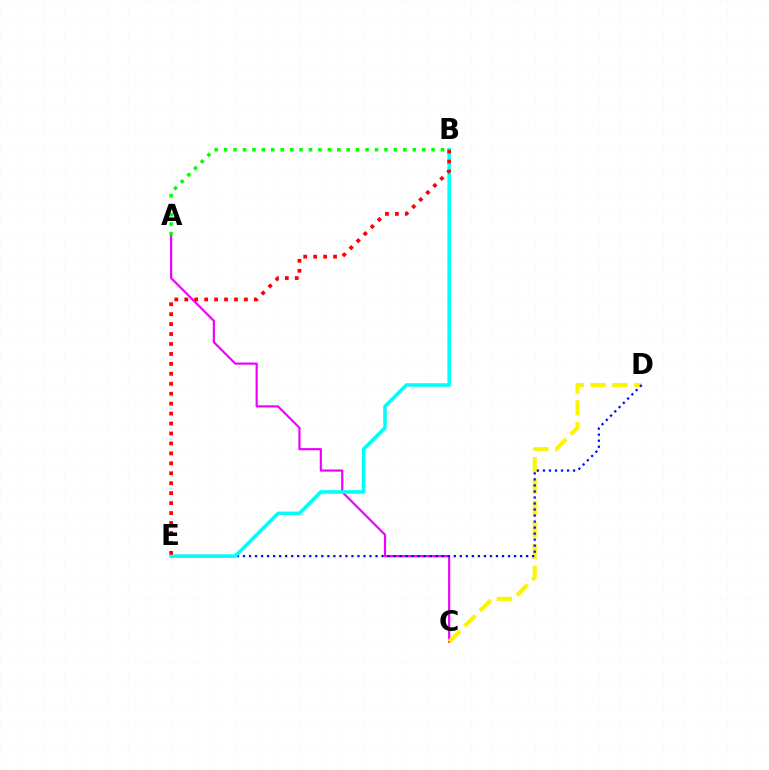{('A', 'C'): [{'color': '#ee00ff', 'line_style': 'solid', 'thickness': 1.56}], ('C', 'D'): [{'color': '#fcf500', 'line_style': 'dashed', 'thickness': 2.95}], ('D', 'E'): [{'color': '#0010ff', 'line_style': 'dotted', 'thickness': 1.64}], ('B', 'E'): [{'color': '#00fff6', 'line_style': 'solid', 'thickness': 2.56}, {'color': '#ff0000', 'line_style': 'dotted', 'thickness': 2.7}], ('A', 'B'): [{'color': '#08ff00', 'line_style': 'dotted', 'thickness': 2.56}]}